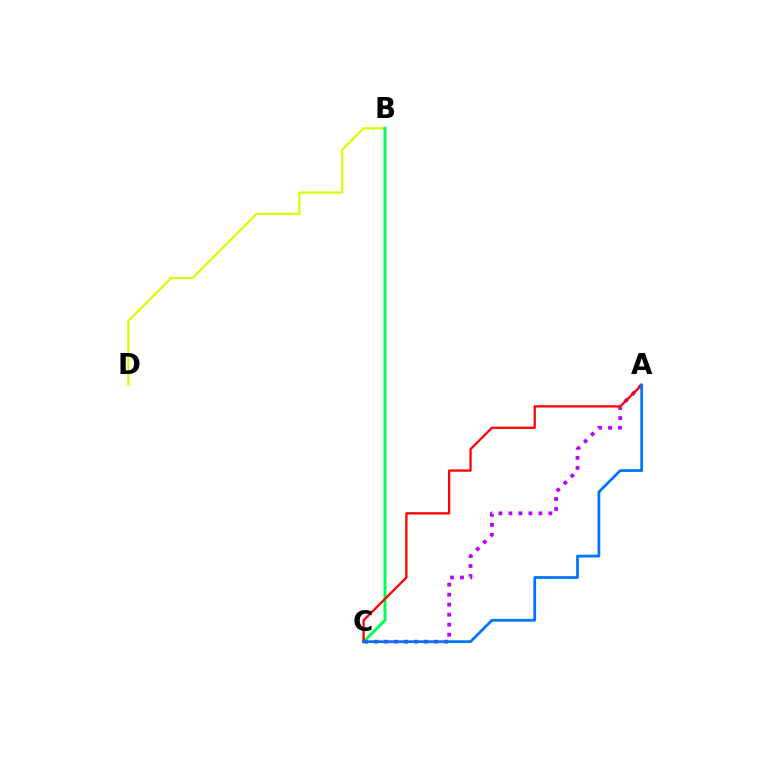{('A', 'C'): [{'color': '#b900ff', 'line_style': 'dotted', 'thickness': 2.72}, {'color': '#ff0000', 'line_style': 'solid', 'thickness': 1.65}, {'color': '#0074ff', 'line_style': 'solid', 'thickness': 1.98}], ('B', 'D'): [{'color': '#d1ff00', 'line_style': 'solid', 'thickness': 1.56}], ('B', 'C'): [{'color': '#00ff5c', 'line_style': 'solid', 'thickness': 2.16}]}